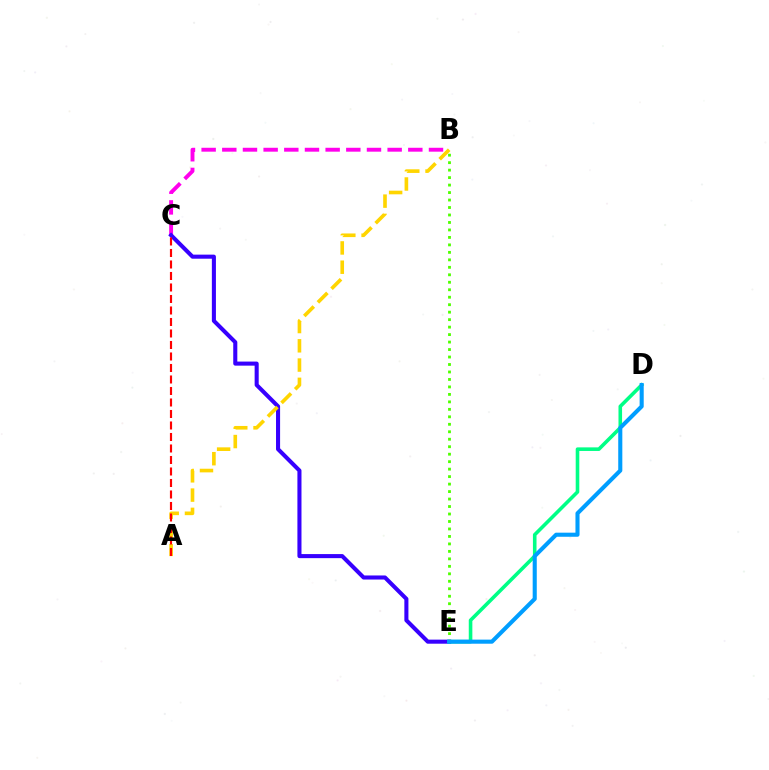{('B', 'C'): [{'color': '#ff00ed', 'line_style': 'dashed', 'thickness': 2.81}], ('C', 'E'): [{'color': '#3700ff', 'line_style': 'solid', 'thickness': 2.93}], ('A', 'B'): [{'color': '#ffd500', 'line_style': 'dashed', 'thickness': 2.62}], ('D', 'E'): [{'color': '#00ff86', 'line_style': 'solid', 'thickness': 2.59}, {'color': '#009eff', 'line_style': 'solid', 'thickness': 2.94}], ('B', 'E'): [{'color': '#4fff00', 'line_style': 'dotted', 'thickness': 2.03}], ('A', 'C'): [{'color': '#ff0000', 'line_style': 'dashed', 'thickness': 1.56}]}